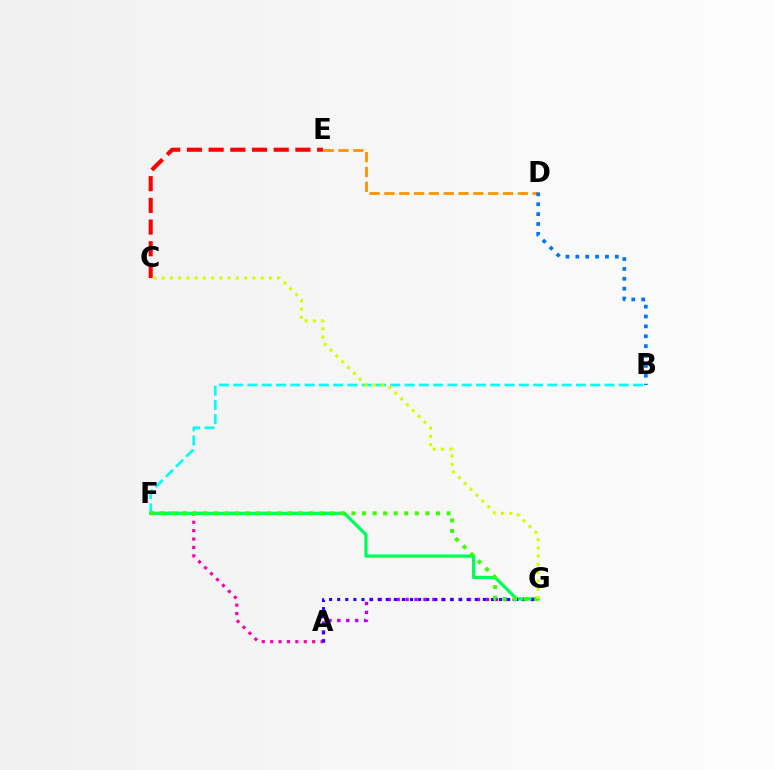{('A', 'G'): [{'color': '#b900ff', 'line_style': 'dotted', 'thickness': 2.42}, {'color': '#2500ff', 'line_style': 'dotted', 'thickness': 2.2}], ('A', 'F'): [{'color': '#ff00ac', 'line_style': 'dotted', 'thickness': 2.28}], ('B', 'F'): [{'color': '#00fff6', 'line_style': 'dashed', 'thickness': 1.94}], ('F', 'G'): [{'color': '#00ff5c', 'line_style': 'solid', 'thickness': 2.35}, {'color': '#3dff00', 'line_style': 'dotted', 'thickness': 2.87}], ('D', 'E'): [{'color': '#ff9400', 'line_style': 'dashed', 'thickness': 2.01}], ('C', 'E'): [{'color': '#ff0000', 'line_style': 'dashed', 'thickness': 2.95}], ('B', 'D'): [{'color': '#0074ff', 'line_style': 'dotted', 'thickness': 2.68}], ('C', 'G'): [{'color': '#d1ff00', 'line_style': 'dotted', 'thickness': 2.24}]}